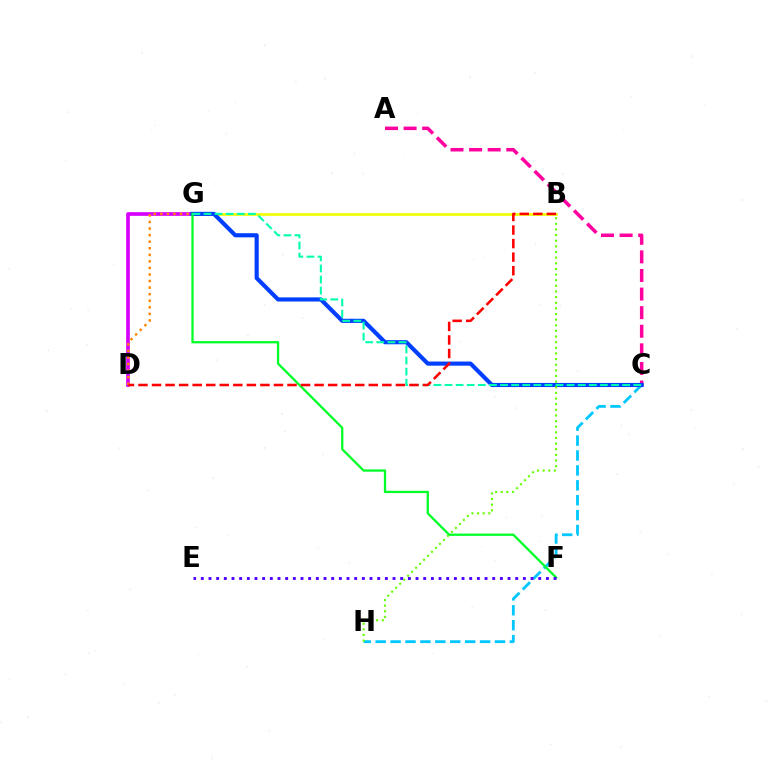{('D', 'G'): [{'color': '#d600ff', 'line_style': 'solid', 'thickness': 2.65}, {'color': '#ff8800', 'line_style': 'dotted', 'thickness': 1.78}], ('C', 'H'): [{'color': '#00c7ff', 'line_style': 'dashed', 'thickness': 2.03}], ('B', 'G'): [{'color': '#eeff00', 'line_style': 'solid', 'thickness': 1.92}], ('A', 'C'): [{'color': '#ff00a0', 'line_style': 'dashed', 'thickness': 2.53}], ('C', 'G'): [{'color': '#003fff', 'line_style': 'solid', 'thickness': 2.97}, {'color': '#00ffaf', 'line_style': 'dashed', 'thickness': 1.51}], ('B', 'H'): [{'color': '#66ff00', 'line_style': 'dotted', 'thickness': 1.53}], ('F', 'G'): [{'color': '#00ff27', 'line_style': 'solid', 'thickness': 1.64}], ('E', 'F'): [{'color': '#4f00ff', 'line_style': 'dotted', 'thickness': 2.08}], ('B', 'D'): [{'color': '#ff0000', 'line_style': 'dashed', 'thickness': 1.84}]}